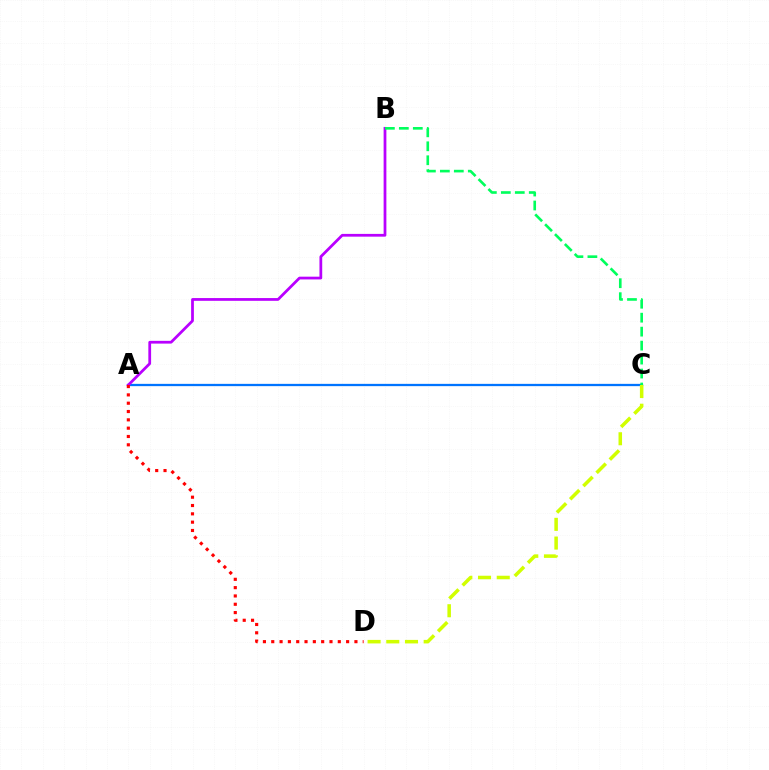{('A', 'C'): [{'color': '#0074ff', 'line_style': 'solid', 'thickness': 1.64}], ('A', 'B'): [{'color': '#b900ff', 'line_style': 'solid', 'thickness': 1.99}], ('C', 'D'): [{'color': '#d1ff00', 'line_style': 'dashed', 'thickness': 2.54}], ('A', 'D'): [{'color': '#ff0000', 'line_style': 'dotted', 'thickness': 2.26}], ('B', 'C'): [{'color': '#00ff5c', 'line_style': 'dashed', 'thickness': 1.9}]}